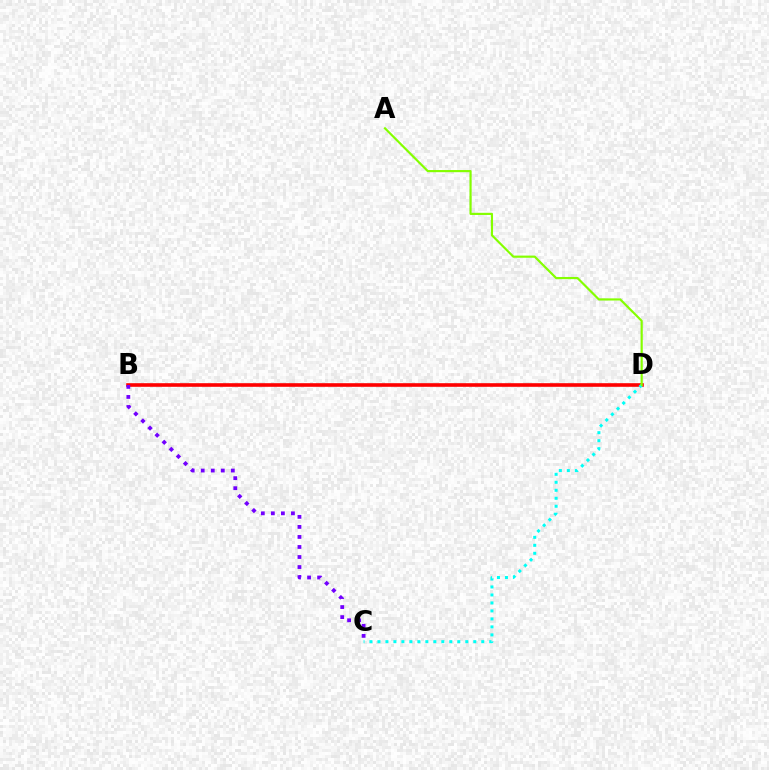{('B', 'D'): [{'color': '#ff0000', 'line_style': 'solid', 'thickness': 2.6}], ('B', 'C'): [{'color': '#7200ff', 'line_style': 'dotted', 'thickness': 2.73}], ('C', 'D'): [{'color': '#00fff6', 'line_style': 'dotted', 'thickness': 2.17}], ('A', 'D'): [{'color': '#84ff00', 'line_style': 'solid', 'thickness': 1.56}]}